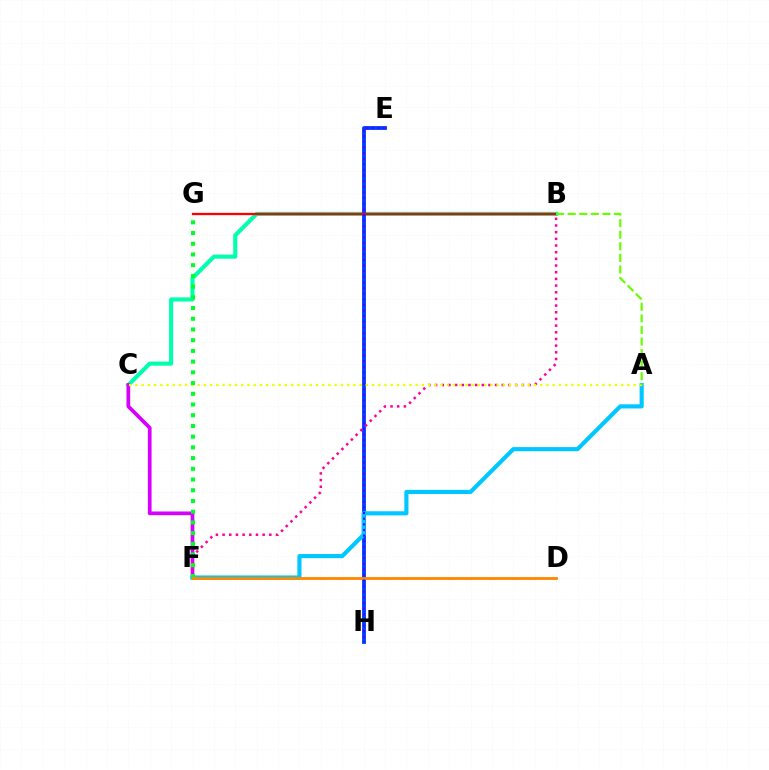{('B', 'C'): [{'color': '#00ffaf', 'line_style': 'solid', 'thickness': 2.96}], ('E', 'H'): [{'color': '#003fff', 'line_style': 'solid', 'thickness': 2.77}, {'color': '#4f00ff', 'line_style': 'dotted', 'thickness': 1.53}], ('C', 'F'): [{'color': '#d600ff', 'line_style': 'solid', 'thickness': 2.67}], ('A', 'F'): [{'color': '#00c7ff', 'line_style': 'solid', 'thickness': 2.98}], ('B', 'F'): [{'color': '#ff00a0', 'line_style': 'dotted', 'thickness': 1.81}], ('A', 'C'): [{'color': '#eeff00', 'line_style': 'dotted', 'thickness': 1.69}], ('B', 'G'): [{'color': '#ff0000', 'line_style': 'solid', 'thickness': 1.66}], ('F', 'G'): [{'color': '#00ff27', 'line_style': 'dotted', 'thickness': 2.91}], ('A', 'B'): [{'color': '#66ff00', 'line_style': 'dashed', 'thickness': 1.57}], ('D', 'F'): [{'color': '#ff8800', 'line_style': 'solid', 'thickness': 2.04}]}